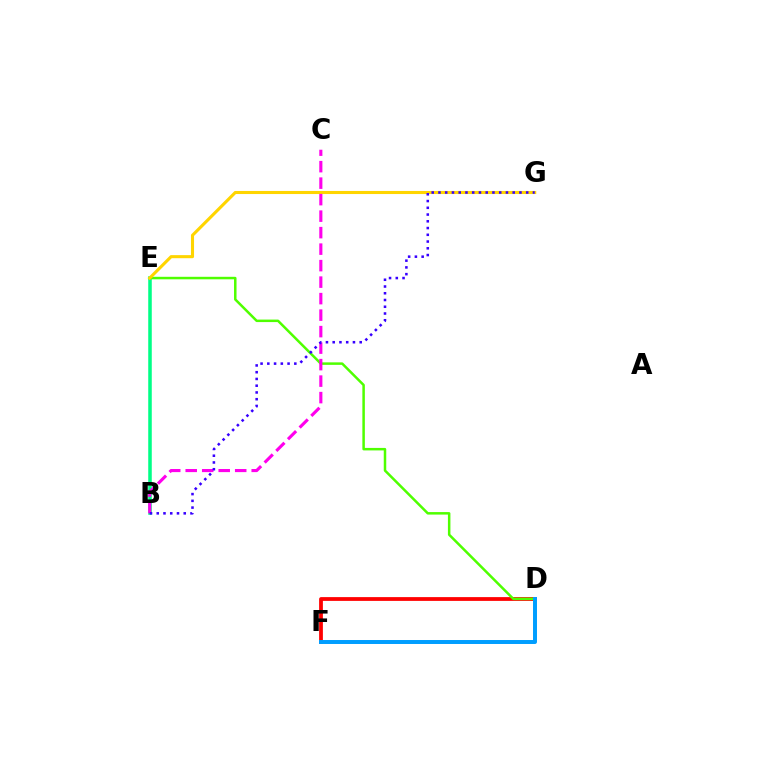{('B', 'E'): [{'color': '#00ff86', 'line_style': 'solid', 'thickness': 2.54}], ('D', 'F'): [{'color': '#ff0000', 'line_style': 'solid', 'thickness': 2.72}, {'color': '#009eff', 'line_style': 'solid', 'thickness': 2.86}], ('D', 'E'): [{'color': '#4fff00', 'line_style': 'solid', 'thickness': 1.8}], ('E', 'G'): [{'color': '#ffd500', 'line_style': 'solid', 'thickness': 2.22}], ('B', 'C'): [{'color': '#ff00ed', 'line_style': 'dashed', 'thickness': 2.24}], ('B', 'G'): [{'color': '#3700ff', 'line_style': 'dotted', 'thickness': 1.83}]}